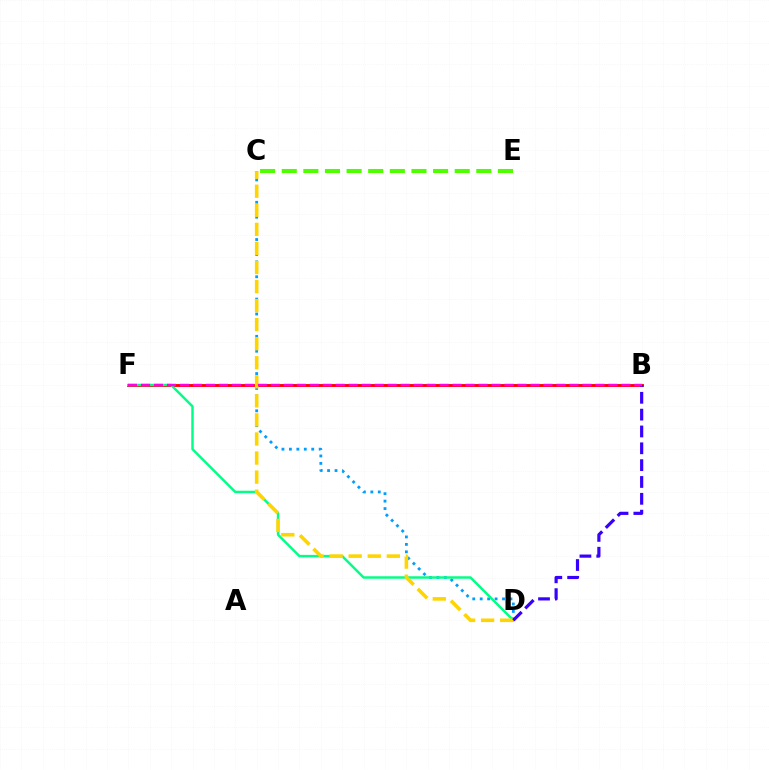{('C', 'E'): [{'color': '#4fff00', 'line_style': 'dashed', 'thickness': 2.94}], ('B', 'F'): [{'color': '#ff0000', 'line_style': 'solid', 'thickness': 2.07}, {'color': '#ff00ed', 'line_style': 'dashed', 'thickness': 1.76}], ('C', 'D'): [{'color': '#009eff', 'line_style': 'dotted', 'thickness': 2.02}, {'color': '#ffd500', 'line_style': 'dashed', 'thickness': 2.59}], ('D', 'F'): [{'color': '#00ff86', 'line_style': 'solid', 'thickness': 1.77}], ('B', 'D'): [{'color': '#3700ff', 'line_style': 'dashed', 'thickness': 2.29}]}